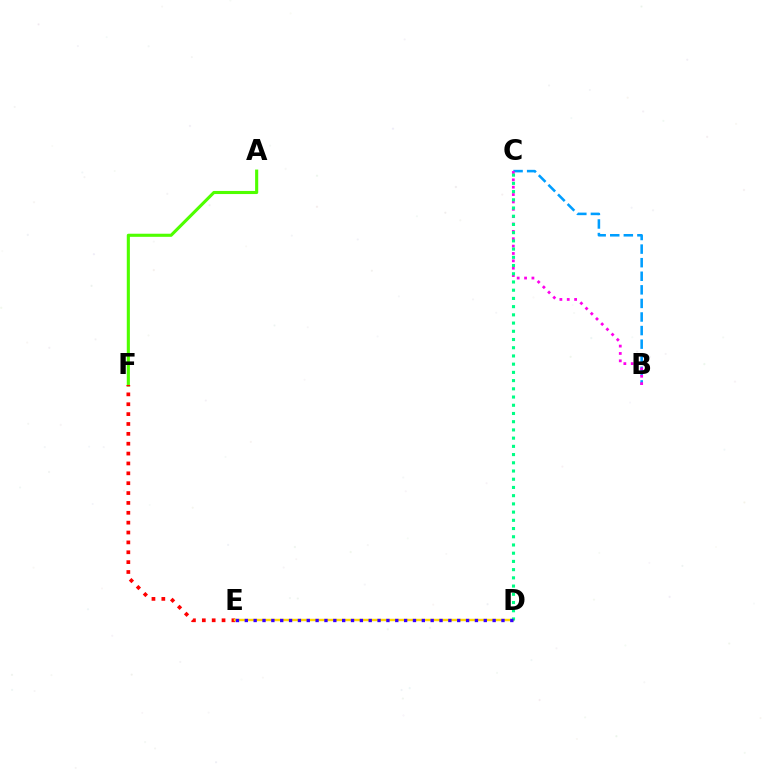{('B', 'C'): [{'color': '#009eff', 'line_style': 'dashed', 'thickness': 1.84}, {'color': '#ff00ed', 'line_style': 'dotted', 'thickness': 2.0}], ('A', 'F'): [{'color': '#4fff00', 'line_style': 'solid', 'thickness': 2.24}], ('E', 'F'): [{'color': '#ff0000', 'line_style': 'dotted', 'thickness': 2.68}], ('D', 'E'): [{'color': '#ffd500', 'line_style': 'solid', 'thickness': 1.74}, {'color': '#3700ff', 'line_style': 'dotted', 'thickness': 2.4}], ('C', 'D'): [{'color': '#00ff86', 'line_style': 'dotted', 'thickness': 2.23}]}